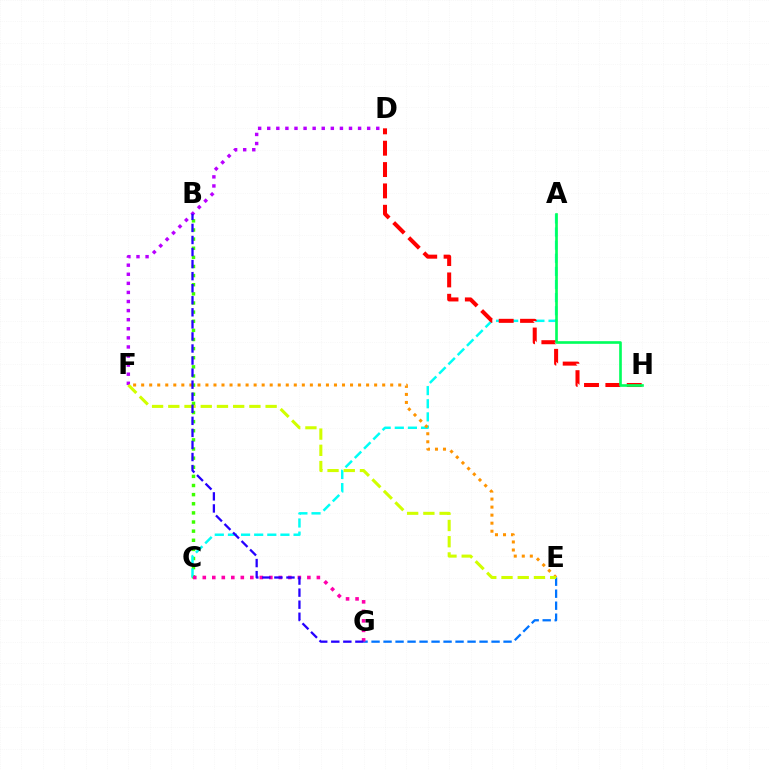{('B', 'C'): [{'color': '#3dff00', 'line_style': 'dotted', 'thickness': 2.48}], ('A', 'C'): [{'color': '#00fff6', 'line_style': 'dashed', 'thickness': 1.78}], ('E', 'F'): [{'color': '#ff9400', 'line_style': 'dotted', 'thickness': 2.18}, {'color': '#d1ff00', 'line_style': 'dashed', 'thickness': 2.2}], ('D', 'H'): [{'color': '#ff0000', 'line_style': 'dashed', 'thickness': 2.9}], ('E', 'G'): [{'color': '#0074ff', 'line_style': 'dashed', 'thickness': 1.63}], ('D', 'F'): [{'color': '#b900ff', 'line_style': 'dotted', 'thickness': 2.47}], ('A', 'H'): [{'color': '#00ff5c', 'line_style': 'solid', 'thickness': 1.91}], ('C', 'G'): [{'color': '#ff00ac', 'line_style': 'dotted', 'thickness': 2.58}], ('B', 'G'): [{'color': '#2500ff', 'line_style': 'dashed', 'thickness': 1.64}]}